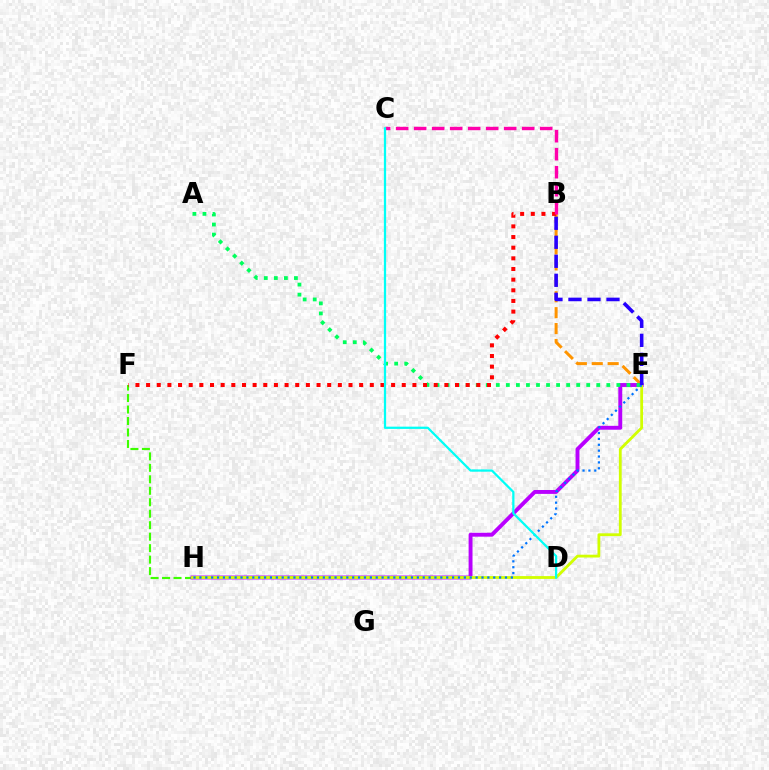{('F', 'H'): [{'color': '#3dff00', 'line_style': 'dashed', 'thickness': 1.56}], ('B', 'E'): [{'color': '#ff9400', 'line_style': 'dashed', 'thickness': 2.16}, {'color': '#2500ff', 'line_style': 'dashed', 'thickness': 2.58}], ('E', 'H'): [{'color': '#b900ff', 'line_style': 'solid', 'thickness': 2.81}, {'color': '#d1ff00', 'line_style': 'solid', 'thickness': 2.02}, {'color': '#0074ff', 'line_style': 'dotted', 'thickness': 1.6}], ('A', 'E'): [{'color': '#00ff5c', 'line_style': 'dotted', 'thickness': 2.73}], ('B', 'F'): [{'color': '#ff0000', 'line_style': 'dotted', 'thickness': 2.89}], ('B', 'C'): [{'color': '#ff00ac', 'line_style': 'dashed', 'thickness': 2.45}], ('C', 'D'): [{'color': '#00fff6', 'line_style': 'solid', 'thickness': 1.62}]}